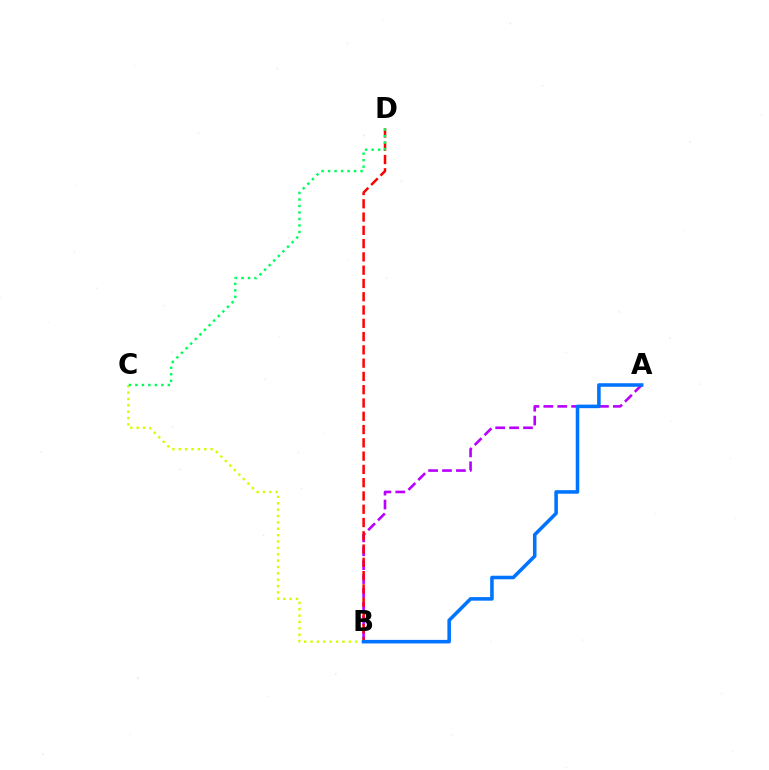{('B', 'C'): [{'color': '#d1ff00', 'line_style': 'dotted', 'thickness': 1.73}], ('A', 'B'): [{'color': '#b900ff', 'line_style': 'dashed', 'thickness': 1.89}, {'color': '#0074ff', 'line_style': 'solid', 'thickness': 2.56}], ('B', 'D'): [{'color': '#ff0000', 'line_style': 'dashed', 'thickness': 1.8}], ('C', 'D'): [{'color': '#00ff5c', 'line_style': 'dotted', 'thickness': 1.77}]}